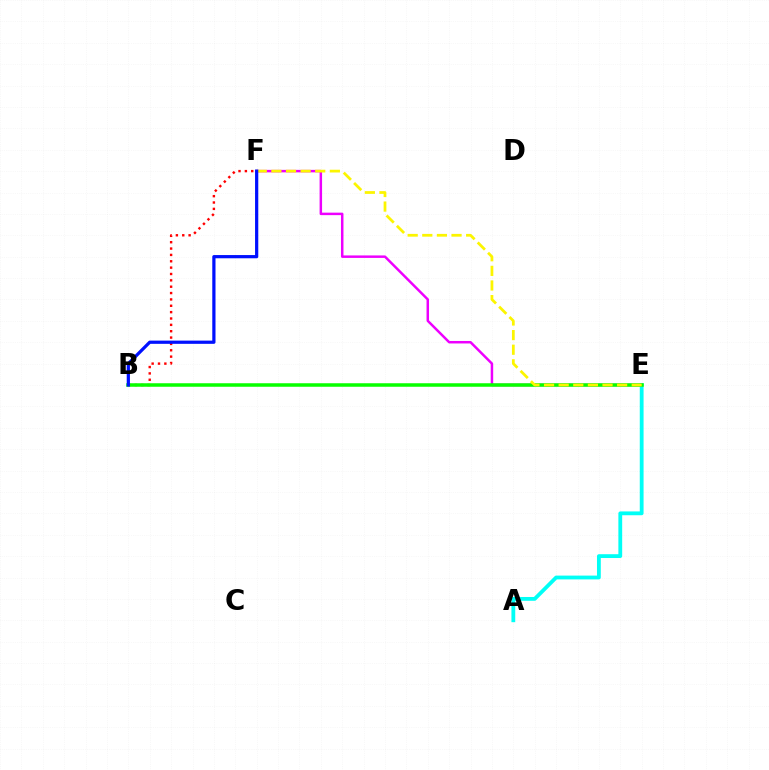{('B', 'F'): [{'color': '#ff0000', 'line_style': 'dotted', 'thickness': 1.73}, {'color': '#0010ff', 'line_style': 'solid', 'thickness': 2.32}], ('A', 'E'): [{'color': '#00fff6', 'line_style': 'solid', 'thickness': 2.74}], ('E', 'F'): [{'color': '#ee00ff', 'line_style': 'solid', 'thickness': 1.79}, {'color': '#fcf500', 'line_style': 'dashed', 'thickness': 1.99}], ('B', 'E'): [{'color': '#08ff00', 'line_style': 'solid', 'thickness': 2.53}]}